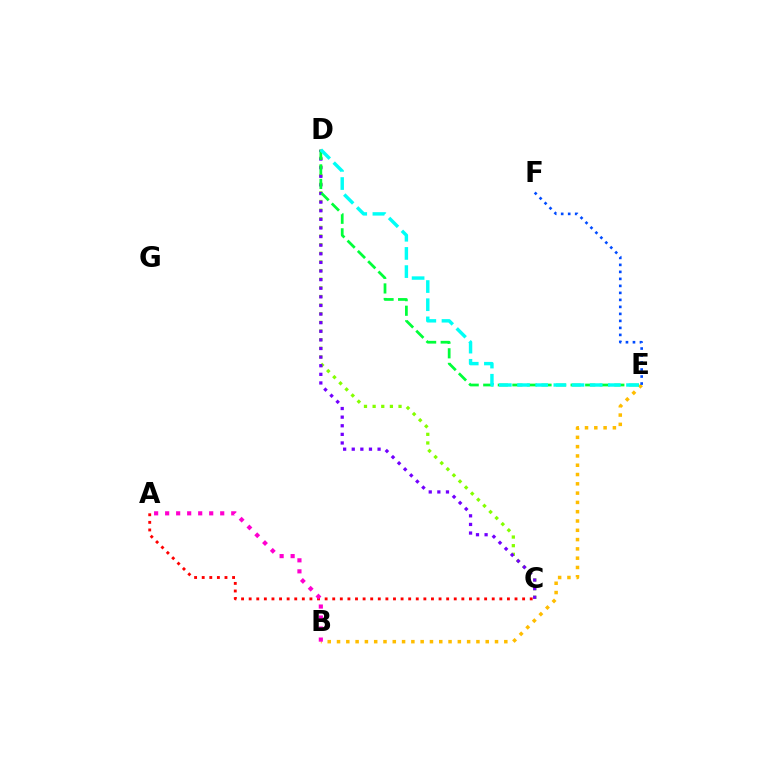{('B', 'E'): [{'color': '#ffbd00', 'line_style': 'dotted', 'thickness': 2.53}], ('C', 'D'): [{'color': '#84ff00', 'line_style': 'dotted', 'thickness': 2.35}, {'color': '#7200ff', 'line_style': 'dotted', 'thickness': 2.34}], ('D', 'E'): [{'color': '#00ff39', 'line_style': 'dashed', 'thickness': 1.98}, {'color': '#00fff6', 'line_style': 'dashed', 'thickness': 2.47}], ('E', 'F'): [{'color': '#004bff', 'line_style': 'dotted', 'thickness': 1.9}], ('A', 'C'): [{'color': '#ff0000', 'line_style': 'dotted', 'thickness': 2.06}], ('A', 'B'): [{'color': '#ff00cf', 'line_style': 'dotted', 'thickness': 2.99}]}